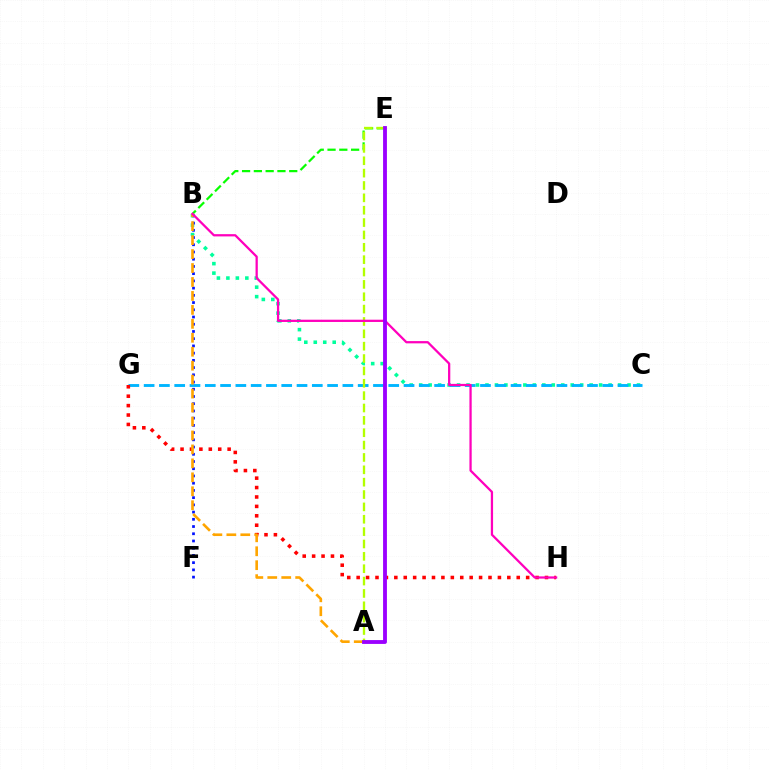{('B', 'E'): [{'color': '#08ff00', 'line_style': 'dashed', 'thickness': 1.6}], ('B', 'C'): [{'color': '#00ff9d', 'line_style': 'dotted', 'thickness': 2.57}], ('C', 'G'): [{'color': '#00b5ff', 'line_style': 'dashed', 'thickness': 2.08}], ('A', 'E'): [{'color': '#b3ff00', 'line_style': 'dashed', 'thickness': 1.68}, {'color': '#9b00ff', 'line_style': 'solid', 'thickness': 2.77}], ('G', 'H'): [{'color': '#ff0000', 'line_style': 'dotted', 'thickness': 2.56}], ('B', 'F'): [{'color': '#0010ff', 'line_style': 'dotted', 'thickness': 1.96}], ('A', 'B'): [{'color': '#ffa500', 'line_style': 'dashed', 'thickness': 1.9}], ('B', 'H'): [{'color': '#ff00bd', 'line_style': 'solid', 'thickness': 1.63}]}